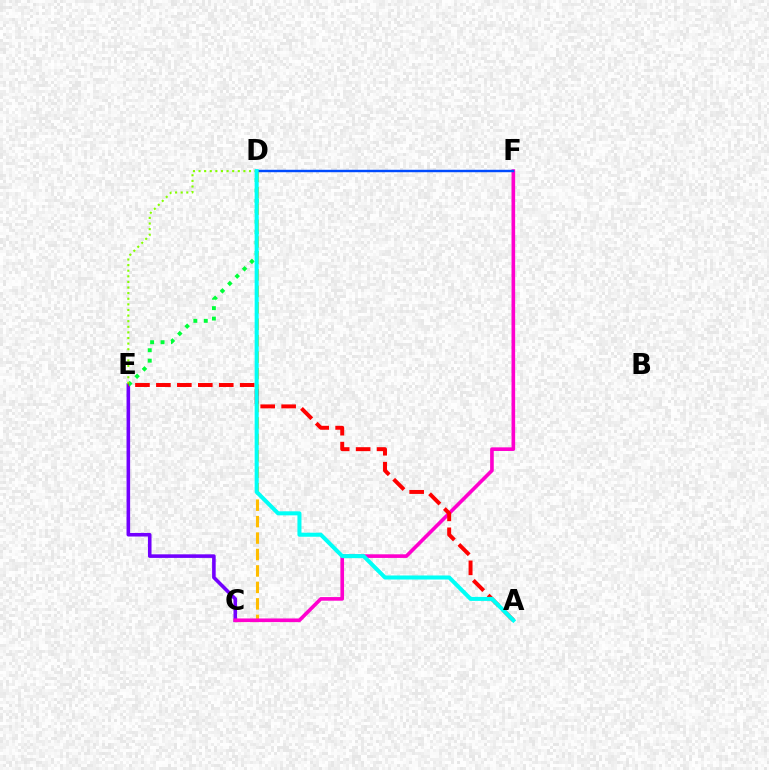{('C', 'E'): [{'color': '#7200ff', 'line_style': 'solid', 'thickness': 2.58}], ('D', 'E'): [{'color': '#00ff39', 'line_style': 'dotted', 'thickness': 2.83}, {'color': '#84ff00', 'line_style': 'dotted', 'thickness': 1.52}], ('C', 'D'): [{'color': '#ffbd00', 'line_style': 'dashed', 'thickness': 2.23}], ('C', 'F'): [{'color': '#ff00cf', 'line_style': 'solid', 'thickness': 2.62}], ('A', 'E'): [{'color': '#ff0000', 'line_style': 'dashed', 'thickness': 2.85}], ('D', 'F'): [{'color': '#004bff', 'line_style': 'solid', 'thickness': 1.74}], ('A', 'D'): [{'color': '#00fff6', 'line_style': 'solid', 'thickness': 2.9}]}